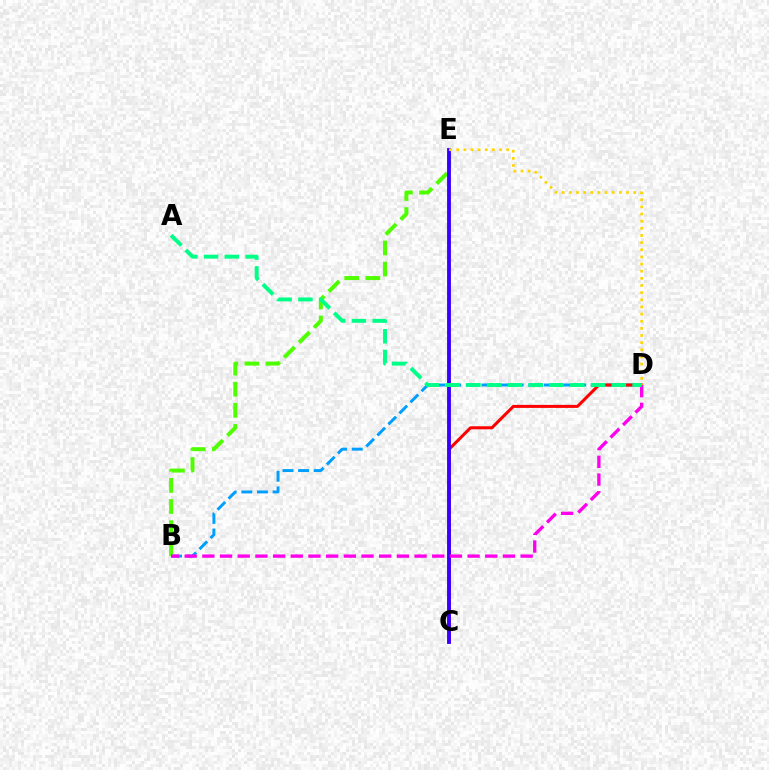{('B', 'D'): [{'color': '#009eff', 'line_style': 'dashed', 'thickness': 2.12}, {'color': '#ff00ed', 'line_style': 'dashed', 'thickness': 2.4}], ('C', 'D'): [{'color': '#ff0000', 'line_style': 'solid', 'thickness': 2.18}], ('B', 'E'): [{'color': '#4fff00', 'line_style': 'dashed', 'thickness': 2.87}], ('C', 'E'): [{'color': '#3700ff', 'line_style': 'solid', 'thickness': 2.77}], ('D', 'E'): [{'color': '#ffd500', 'line_style': 'dotted', 'thickness': 1.94}], ('A', 'D'): [{'color': '#00ff86', 'line_style': 'dashed', 'thickness': 2.82}]}